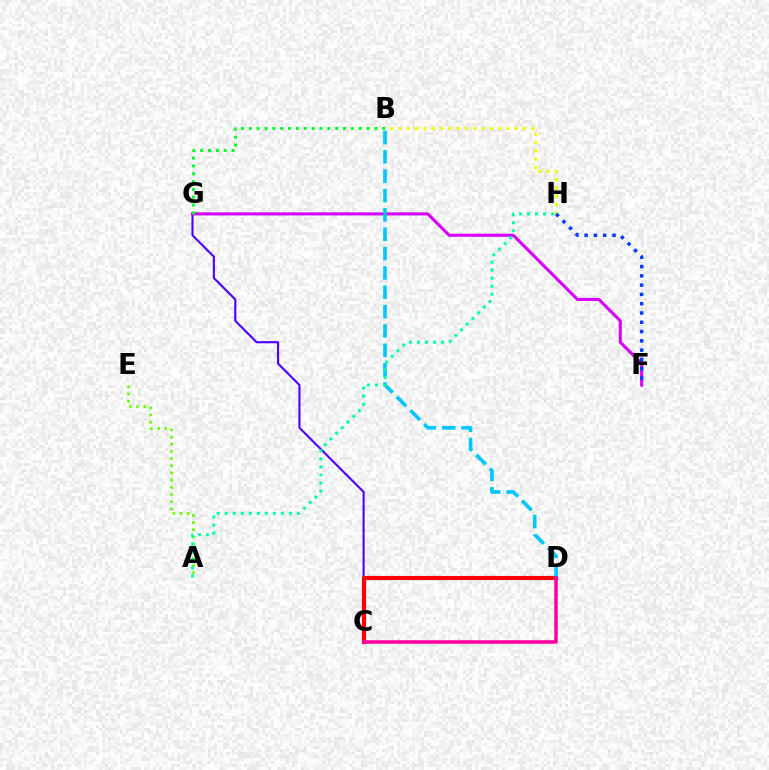{('C', 'D'): [{'color': '#ff8800', 'line_style': 'dashed', 'thickness': 1.85}, {'color': '#ff0000', 'line_style': 'solid', 'thickness': 2.98}, {'color': '#ff00a0', 'line_style': 'solid', 'thickness': 2.54}], ('C', 'G'): [{'color': '#4f00ff', 'line_style': 'solid', 'thickness': 1.52}], ('B', 'H'): [{'color': '#eeff00', 'line_style': 'dotted', 'thickness': 2.26}], ('F', 'G'): [{'color': '#d600ff', 'line_style': 'solid', 'thickness': 2.22}], ('B', 'D'): [{'color': '#00c7ff', 'line_style': 'dashed', 'thickness': 2.63}], ('A', 'E'): [{'color': '#66ff00', 'line_style': 'dotted', 'thickness': 1.95}], ('F', 'H'): [{'color': '#003fff', 'line_style': 'dotted', 'thickness': 2.52}], ('A', 'H'): [{'color': '#00ffaf', 'line_style': 'dotted', 'thickness': 2.18}], ('B', 'G'): [{'color': '#00ff27', 'line_style': 'dotted', 'thickness': 2.13}]}